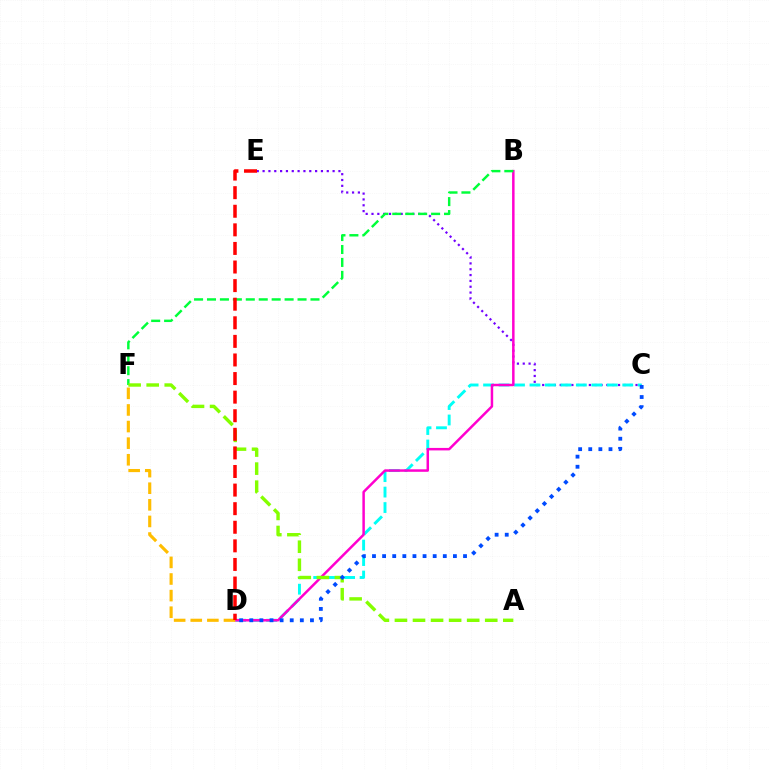{('C', 'E'): [{'color': '#7200ff', 'line_style': 'dotted', 'thickness': 1.59}], ('C', 'D'): [{'color': '#00fff6', 'line_style': 'dashed', 'thickness': 2.1}, {'color': '#004bff', 'line_style': 'dotted', 'thickness': 2.75}], ('B', 'D'): [{'color': '#ff00cf', 'line_style': 'solid', 'thickness': 1.79}], ('B', 'F'): [{'color': '#00ff39', 'line_style': 'dashed', 'thickness': 1.76}], ('A', 'F'): [{'color': '#84ff00', 'line_style': 'dashed', 'thickness': 2.45}], ('D', 'F'): [{'color': '#ffbd00', 'line_style': 'dashed', 'thickness': 2.26}], ('D', 'E'): [{'color': '#ff0000', 'line_style': 'dashed', 'thickness': 2.53}]}